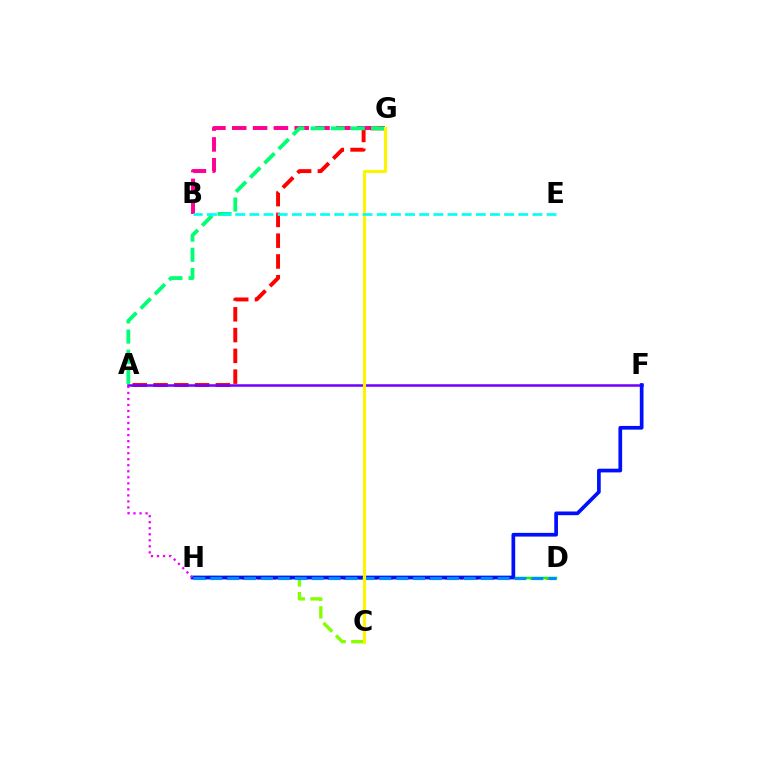{('C', 'H'): [{'color': '#84ff00', 'line_style': 'dashed', 'thickness': 2.41}], ('B', 'G'): [{'color': '#ff0094', 'line_style': 'dashed', 'thickness': 2.83}], ('D', 'H'): [{'color': '#ff7c00', 'line_style': 'dotted', 'thickness': 2.12}, {'color': '#08ff00', 'line_style': 'solid', 'thickness': 1.76}, {'color': '#008cff', 'line_style': 'dashed', 'thickness': 2.3}], ('A', 'G'): [{'color': '#ff0000', 'line_style': 'dashed', 'thickness': 2.82}, {'color': '#00ff74', 'line_style': 'dashed', 'thickness': 2.74}], ('A', 'F'): [{'color': '#7200ff', 'line_style': 'solid', 'thickness': 1.82}], ('F', 'H'): [{'color': '#0010ff', 'line_style': 'solid', 'thickness': 2.66}], ('A', 'H'): [{'color': '#ee00ff', 'line_style': 'dotted', 'thickness': 1.64}], ('C', 'G'): [{'color': '#fcf500', 'line_style': 'solid', 'thickness': 2.21}], ('B', 'E'): [{'color': '#00fff6', 'line_style': 'dashed', 'thickness': 1.92}]}